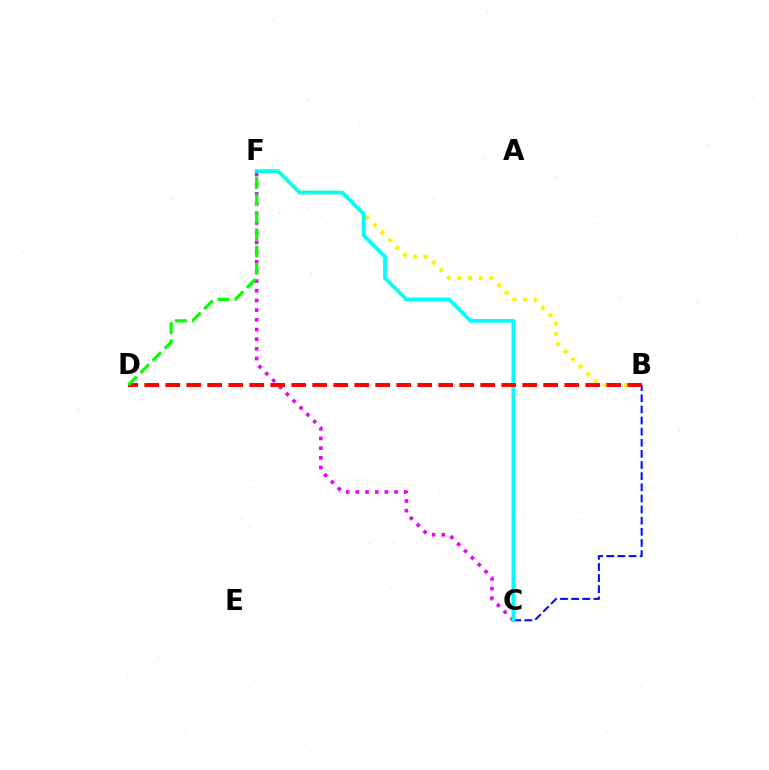{('B', 'F'): [{'color': '#fcf500', 'line_style': 'dotted', 'thickness': 2.89}], ('C', 'F'): [{'color': '#ee00ff', 'line_style': 'dotted', 'thickness': 2.63}, {'color': '#00fff6', 'line_style': 'solid', 'thickness': 2.69}], ('B', 'C'): [{'color': '#0010ff', 'line_style': 'dashed', 'thickness': 1.51}], ('B', 'D'): [{'color': '#ff0000', 'line_style': 'dashed', 'thickness': 2.85}], ('D', 'F'): [{'color': '#08ff00', 'line_style': 'dashed', 'thickness': 2.33}]}